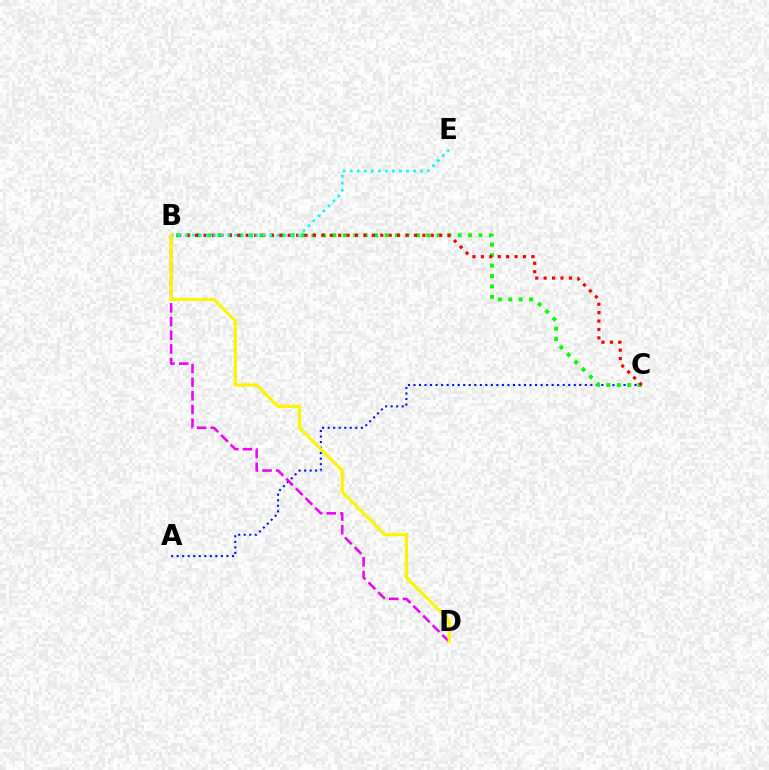{('A', 'C'): [{'color': '#0010ff', 'line_style': 'dotted', 'thickness': 1.5}], ('B', 'C'): [{'color': '#08ff00', 'line_style': 'dotted', 'thickness': 2.84}, {'color': '#ff0000', 'line_style': 'dotted', 'thickness': 2.29}], ('B', 'D'): [{'color': '#ee00ff', 'line_style': 'dashed', 'thickness': 1.86}, {'color': '#fcf500', 'line_style': 'solid', 'thickness': 2.31}], ('B', 'E'): [{'color': '#00fff6', 'line_style': 'dotted', 'thickness': 1.91}]}